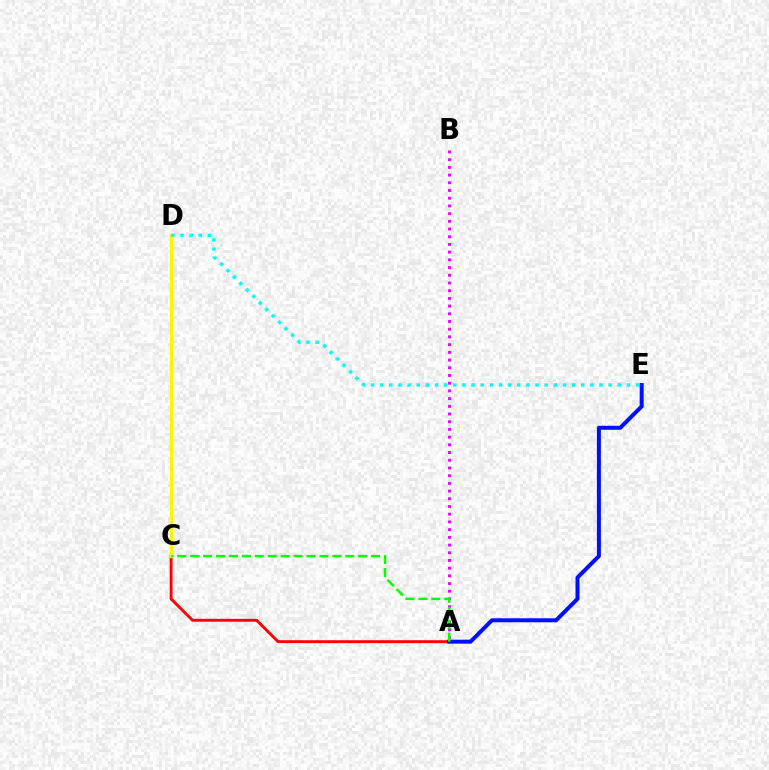{('A', 'C'): [{'color': '#ff0000', 'line_style': 'solid', 'thickness': 2.08}, {'color': '#08ff00', 'line_style': 'dashed', 'thickness': 1.76}], ('C', 'D'): [{'color': '#fcf500', 'line_style': 'solid', 'thickness': 2.39}], ('A', 'E'): [{'color': '#0010ff', 'line_style': 'solid', 'thickness': 2.89}], ('D', 'E'): [{'color': '#00fff6', 'line_style': 'dotted', 'thickness': 2.48}], ('A', 'B'): [{'color': '#ee00ff', 'line_style': 'dotted', 'thickness': 2.09}]}